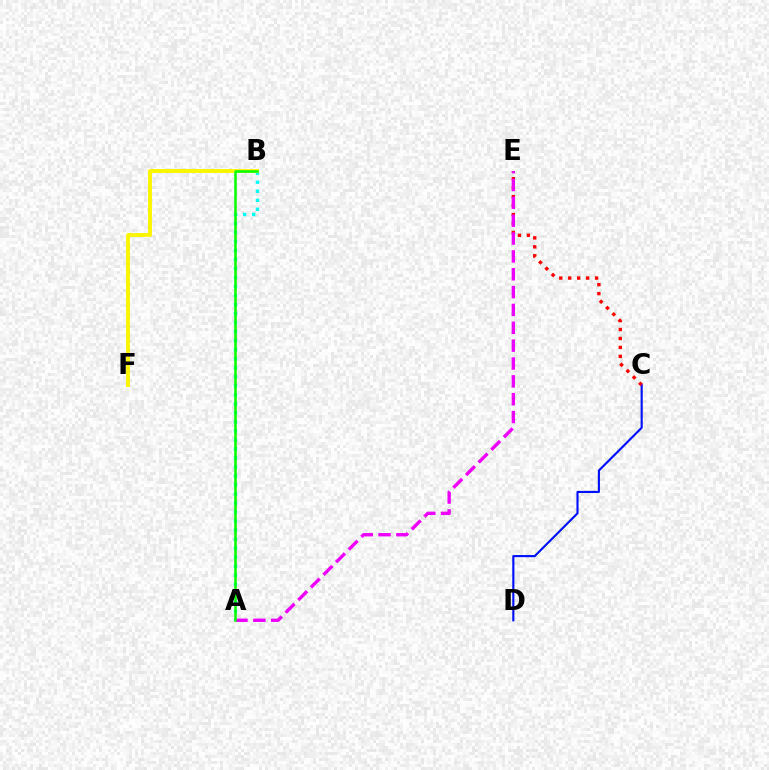{('C', 'D'): [{'color': '#0010ff', 'line_style': 'solid', 'thickness': 1.54}], ('A', 'B'): [{'color': '#00fff6', 'line_style': 'dotted', 'thickness': 2.45}, {'color': '#08ff00', 'line_style': 'solid', 'thickness': 1.83}], ('B', 'F'): [{'color': '#fcf500', 'line_style': 'solid', 'thickness': 2.79}], ('C', 'E'): [{'color': '#ff0000', 'line_style': 'dotted', 'thickness': 2.43}], ('A', 'E'): [{'color': '#ee00ff', 'line_style': 'dashed', 'thickness': 2.42}]}